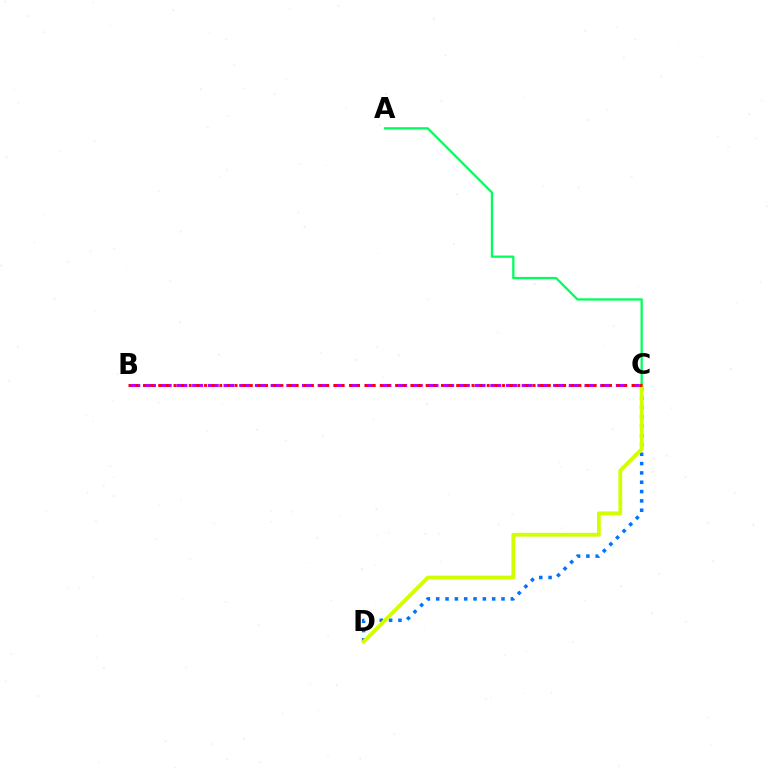{('C', 'D'): [{'color': '#0074ff', 'line_style': 'dotted', 'thickness': 2.53}, {'color': '#d1ff00', 'line_style': 'solid', 'thickness': 2.73}], ('B', 'C'): [{'color': '#b900ff', 'line_style': 'dashed', 'thickness': 2.13}, {'color': '#ff0000', 'line_style': 'dotted', 'thickness': 2.08}], ('A', 'C'): [{'color': '#00ff5c', 'line_style': 'solid', 'thickness': 1.64}]}